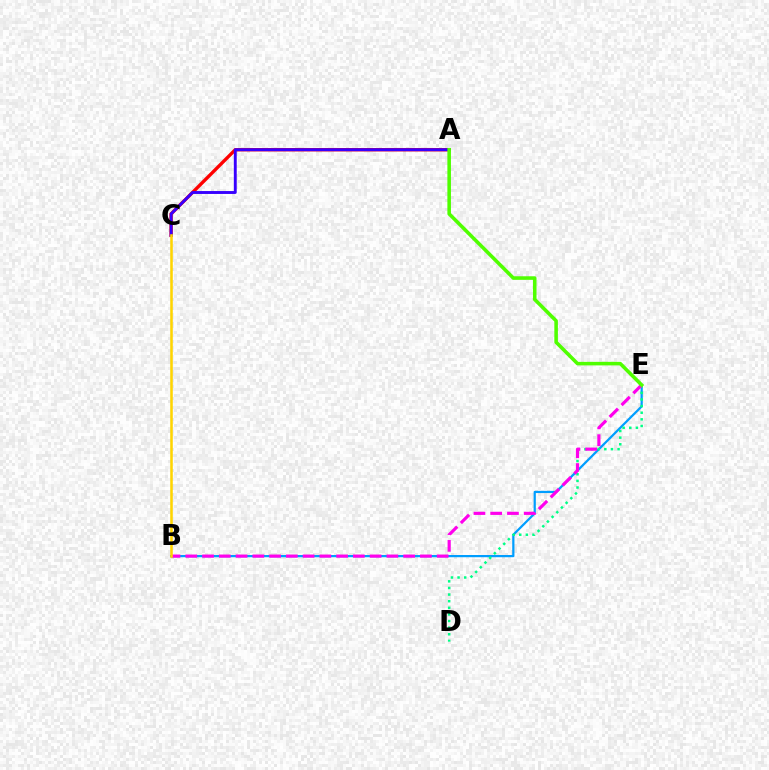{('B', 'E'): [{'color': '#009eff', 'line_style': 'solid', 'thickness': 1.6}, {'color': '#ff00ed', 'line_style': 'dashed', 'thickness': 2.28}], ('A', 'C'): [{'color': '#ff0000', 'line_style': 'solid', 'thickness': 2.42}, {'color': '#3700ff', 'line_style': 'solid', 'thickness': 2.09}], ('D', 'E'): [{'color': '#00ff86', 'line_style': 'dotted', 'thickness': 1.8}], ('A', 'E'): [{'color': '#4fff00', 'line_style': 'solid', 'thickness': 2.57}], ('B', 'C'): [{'color': '#ffd500', 'line_style': 'solid', 'thickness': 1.84}]}